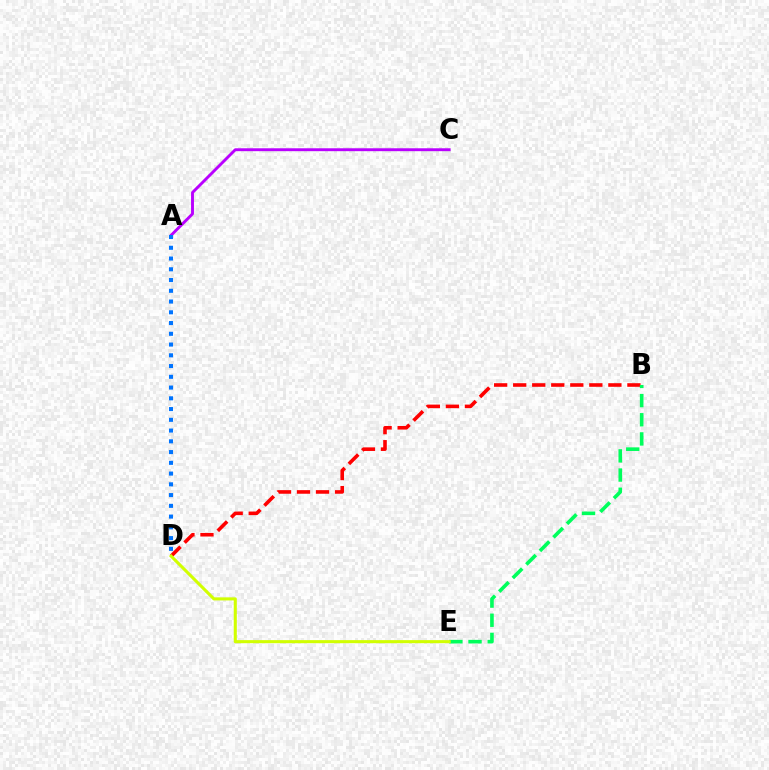{('A', 'C'): [{'color': '#b900ff', 'line_style': 'solid', 'thickness': 2.09}], ('B', 'D'): [{'color': '#ff0000', 'line_style': 'dashed', 'thickness': 2.59}], ('A', 'D'): [{'color': '#0074ff', 'line_style': 'dotted', 'thickness': 2.92}], ('B', 'E'): [{'color': '#00ff5c', 'line_style': 'dashed', 'thickness': 2.6}], ('D', 'E'): [{'color': '#d1ff00', 'line_style': 'solid', 'thickness': 2.21}]}